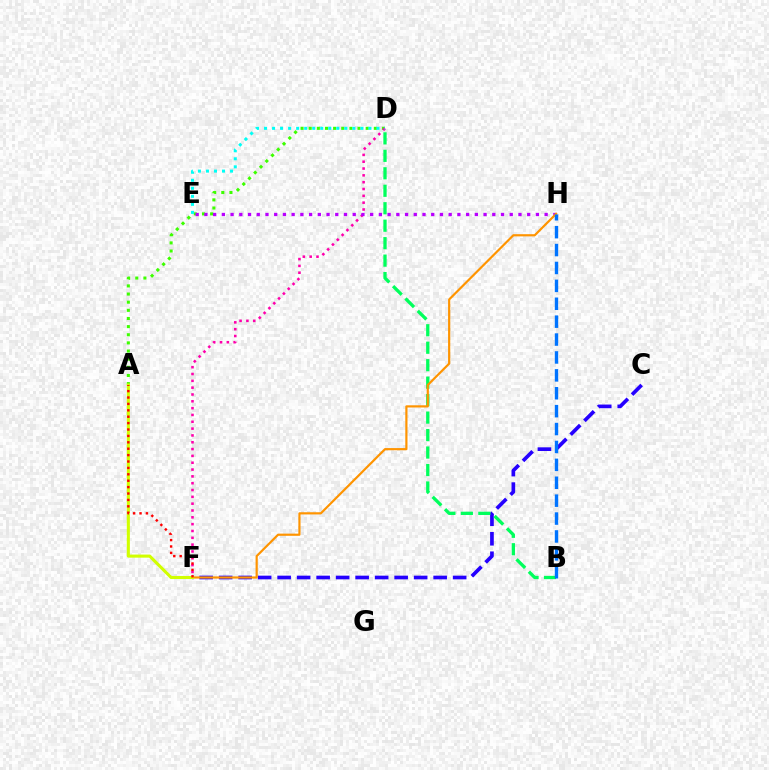{('A', 'D'): [{'color': '#3dff00', 'line_style': 'dotted', 'thickness': 2.21}], ('C', 'F'): [{'color': '#2500ff', 'line_style': 'dashed', 'thickness': 2.65}], ('D', 'F'): [{'color': '#ff00ac', 'line_style': 'dotted', 'thickness': 1.85}], ('B', 'D'): [{'color': '#00ff5c', 'line_style': 'dashed', 'thickness': 2.37}], ('E', 'H'): [{'color': '#b900ff', 'line_style': 'dotted', 'thickness': 2.37}], ('F', 'H'): [{'color': '#ff9400', 'line_style': 'solid', 'thickness': 1.58}], ('A', 'F'): [{'color': '#d1ff00', 'line_style': 'solid', 'thickness': 2.22}, {'color': '#ff0000', 'line_style': 'dotted', 'thickness': 1.74}], ('B', 'H'): [{'color': '#0074ff', 'line_style': 'dashed', 'thickness': 2.43}], ('D', 'E'): [{'color': '#00fff6', 'line_style': 'dotted', 'thickness': 2.18}]}